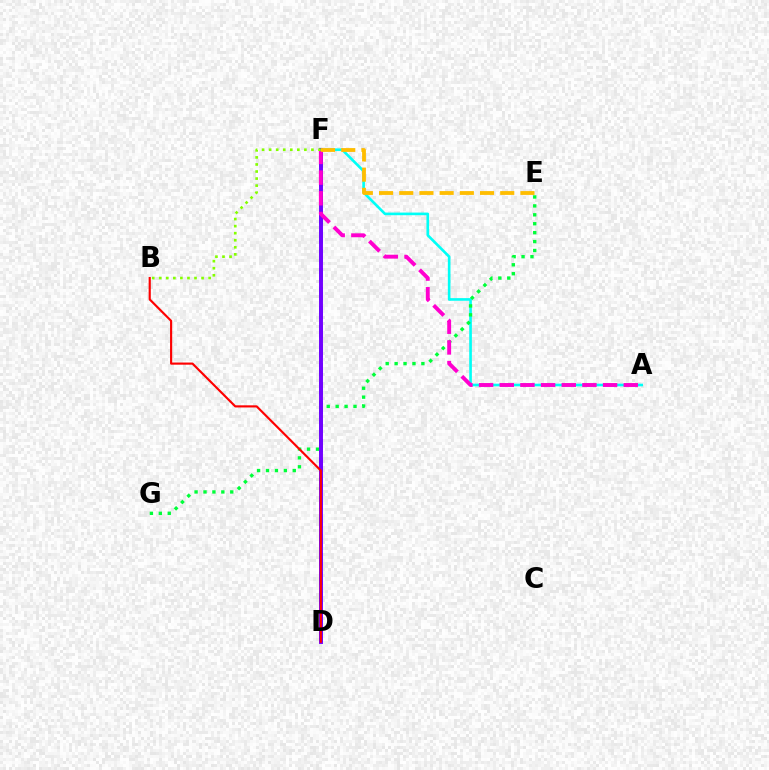{('D', 'F'): [{'color': '#004bff', 'line_style': 'dashed', 'thickness': 2.58}, {'color': '#7200ff', 'line_style': 'solid', 'thickness': 2.82}], ('A', 'F'): [{'color': '#00fff6', 'line_style': 'solid', 'thickness': 1.9}, {'color': '#ff00cf', 'line_style': 'dashed', 'thickness': 2.81}], ('E', 'G'): [{'color': '#00ff39', 'line_style': 'dotted', 'thickness': 2.42}], ('B', 'D'): [{'color': '#ff0000', 'line_style': 'solid', 'thickness': 1.55}], ('E', 'F'): [{'color': '#ffbd00', 'line_style': 'dashed', 'thickness': 2.74}], ('B', 'F'): [{'color': '#84ff00', 'line_style': 'dotted', 'thickness': 1.92}]}